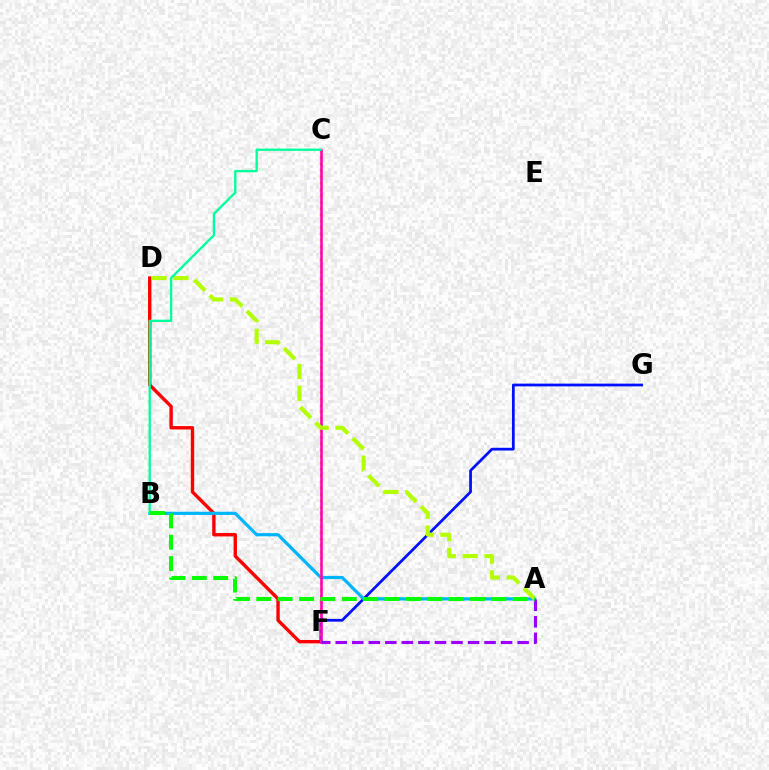{('D', 'F'): [{'color': '#ff0000', 'line_style': 'solid', 'thickness': 2.44}], ('F', 'G'): [{'color': '#0010ff', 'line_style': 'solid', 'thickness': 1.99}], ('A', 'B'): [{'color': '#00b5ff', 'line_style': 'solid', 'thickness': 2.31}, {'color': '#08ff00', 'line_style': 'dashed', 'thickness': 2.9}], ('C', 'F'): [{'color': '#ffa500', 'line_style': 'dotted', 'thickness': 1.73}, {'color': '#ff00bd', 'line_style': 'solid', 'thickness': 1.87}], ('A', 'D'): [{'color': '#b3ff00', 'line_style': 'dashed', 'thickness': 2.96}], ('A', 'F'): [{'color': '#9b00ff', 'line_style': 'dashed', 'thickness': 2.25}], ('B', 'C'): [{'color': '#00ff9d', 'line_style': 'solid', 'thickness': 1.68}]}